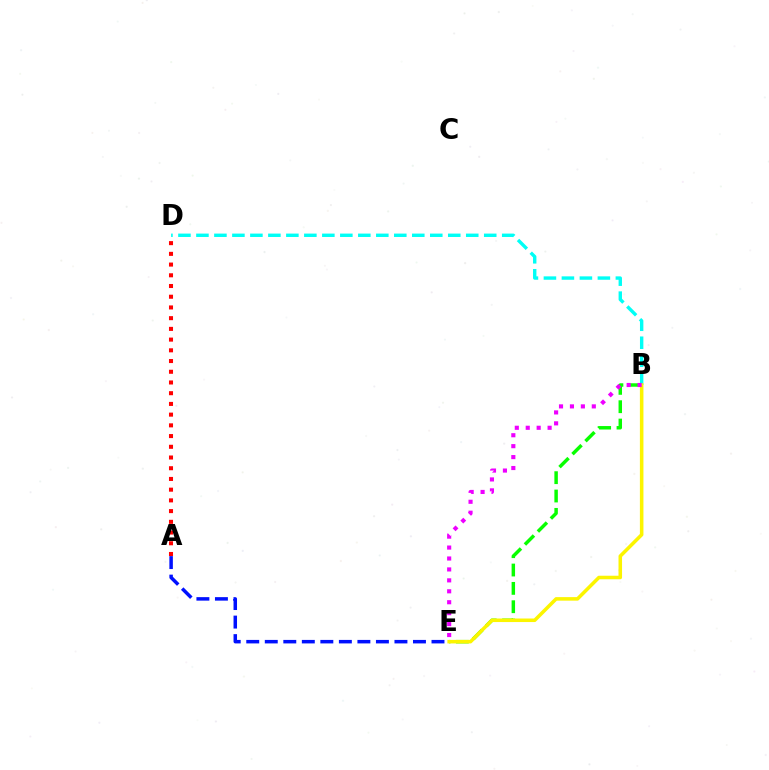{('A', 'D'): [{'color': '#ff0000', 'line_style': 'dotted', 'thickness': 2.91}], ('B', 'D'): [{'color': '#00fff6', 'line_style': 'dashed', 'thickness': 2.44}], ('B', 'E'): [{'color': '#08ff00', 'line_style': 'dashed', 'thickness': 2.49}, {'color': '#fcf500', 'line_style': 'solid', 'thickness': 2.55}, {'color': '#ee00ff', 'line_style': 'dotted', 'thickness': 2.97}], ('A', 'E'): [{'color': '#0010ff', 'line_style': 'dashed', 'thickness': 2.52}]}